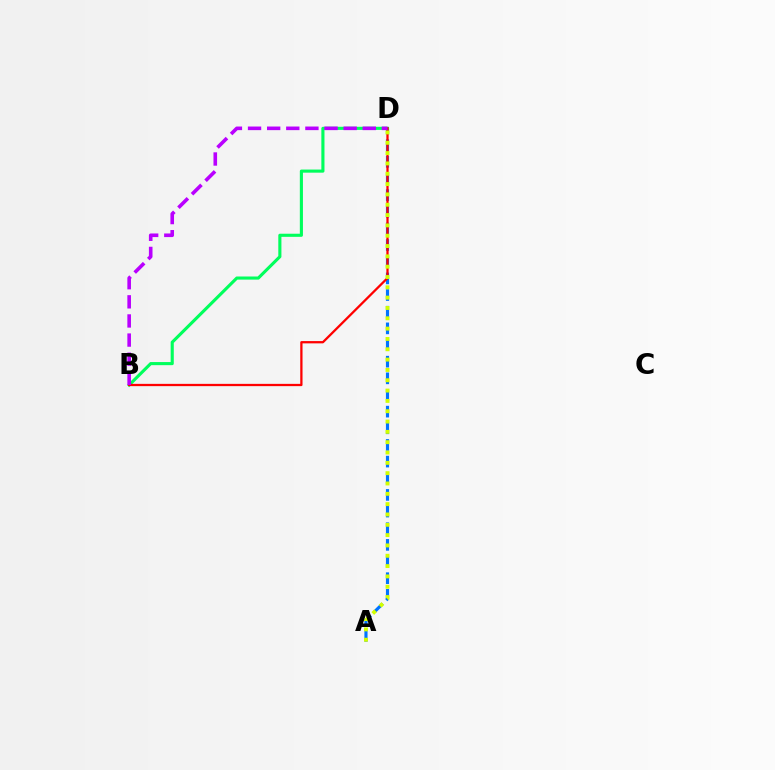{('A', 'D'): [{'color': '#0074ff', 'line_style': 'dashed', 'thickness': 2.26}, {'color': '#d1ff00', 'line_style': 'dotted', 'thickness': 2.81}], ('B', 'D'): [{'color': '#00ff5c', 'line_style': 'solid', 'thickness': 2.24}, {'color': '#ff0000', 'line_style': 'solid', 'thickness': 1.64}, {'color': '#b900ff', 'line_style': 'dashed', 'thickness': 2.6}]}